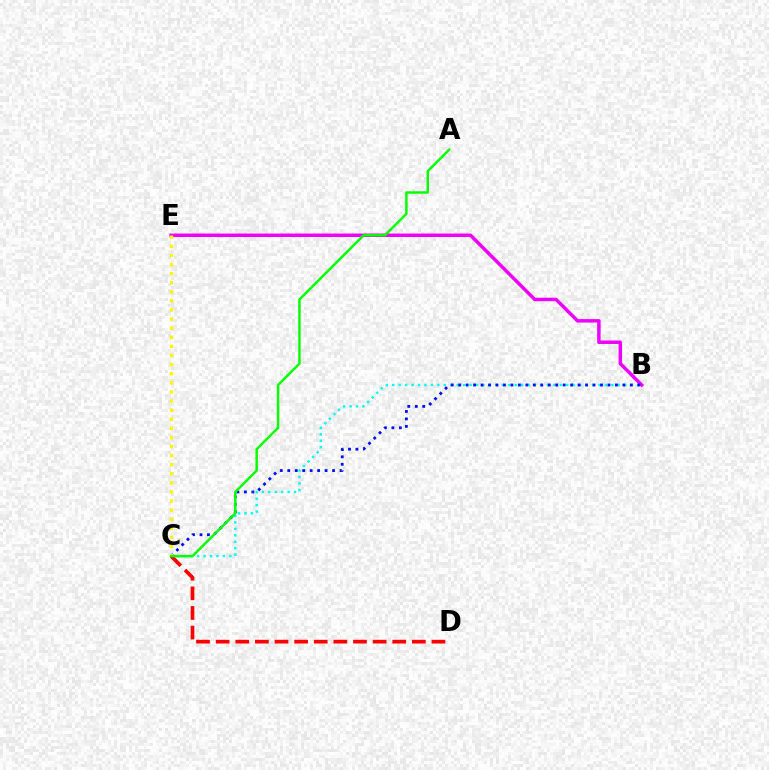{('B', 'C'): [{'color': '#00fff6', 'line_style': 'dotted', 'thickness': 1.75}, {'color': '#0010ff', 'line_style': 'dotted', 'thickness': 2.03}], ('B', 'E'): [{'color': '#ee00ff', 'line_style': 'solid', 'thickness': 2.5}], ('C', 'D'): [{'color': '#ff0000', 'line_style': 'dashed', 'thickness': 2.67}], ('C', 'E'): [{'color': '#fcf500', 'line_style': 'dotted', 'thickness': 2.47}], ('A', 'C'): [{'color': '#08ff00', 'line_style': 'solid', 'thickness': 1.77}]}